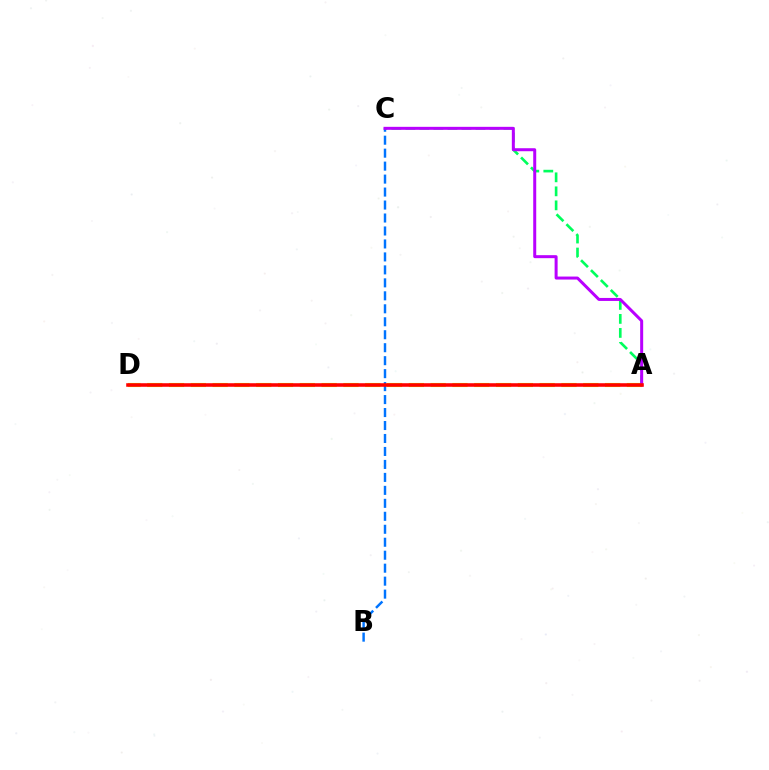{('A', 'C'): [{'color': '#00ff5c', 'line_style': 'dashed', 'thickness': 1.9}, {'color': '#b900ff', 'line_style': 'solid', 'thickness': 2.16}], ('B', 'C'): [{'color': '#0074ff', 'line_style': 'dashed', 'thickness': 1.76}], ('A', 'D'): [{'color': '#d1ff00', 'line_style': 'dashed', 'thickness': 2.96}, {'color': '#ff0000', 'line_style': 'solid', 'thickness': 2.56}]}